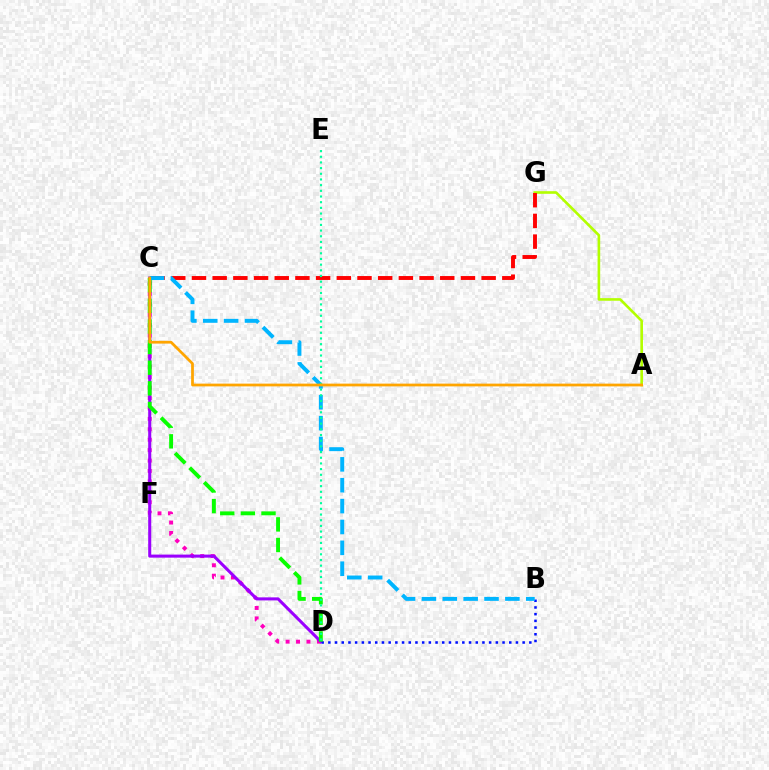{('C', 'D'): [{'color': '#ff00bd', 'line_style': 'dotted', 'thickness': 2.83}, {'color': '#9b00ff', 'line_style': 'solid', 'thickness': 2.2}, {'color': '#08ff00', 'line_style': 'dashed', 'thickness': 2.8}], ('A', 'G'): [{'color': '#b3ff00', 'line_style': 'solid', 'thickness': 1.89}], ('B', 'D'): [{'color': '#0010ff', 'line_style': 'dotted', 'thickness': 1.82}], ('C', 'G'): [{'color': '#ff0000', 'line_style': 'dashed', 'thickness': 2.81}], ('B', 'C'): [{'color': '#00b5ff', 'line_style': 'dashed', 'thickness': 2.84}], ('D', 'E'): [{'color': '#00ff9d', 'line_style': 'dotted', 'thickness': 1.54}], ('A', 'C'): [{'color': '#ffa500', 'line_style': 'solid', 'thickness': 1.98}]}